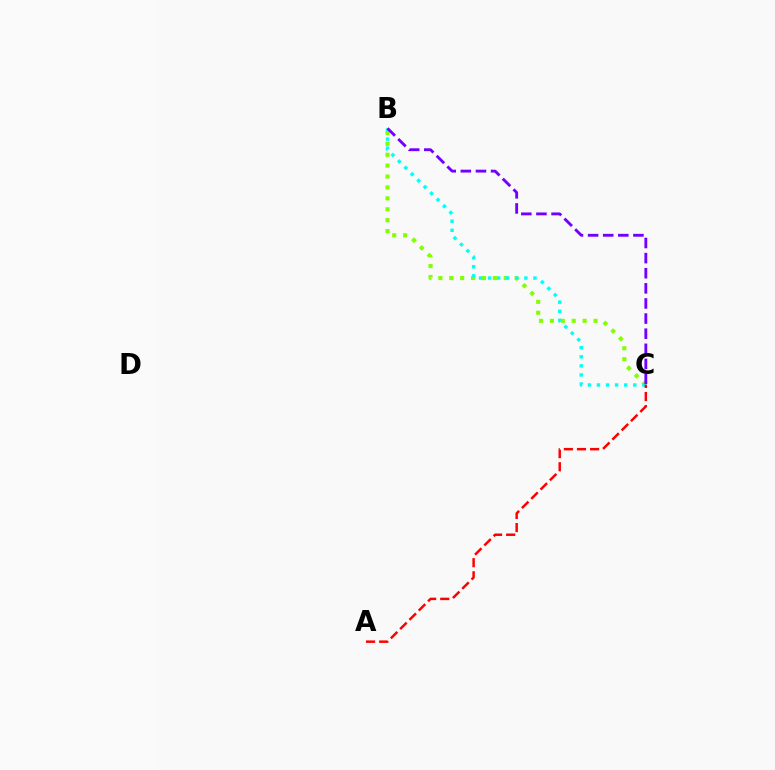{('B', 'C'): [{'color': '#84ff00', 'line_style': 'dotted', 'thickness': 2.96}, {'color': '#00fff6', 'line_style': 'dotted', 'thickness': 2.47}, {'color': '#7200ff', 'line_style': 'dashed', 'thickness': 2.05}], ('A', 'C'): [{'color': '#ff0000', 'line_style': 'dashed', 'thickness': 1.78}]}